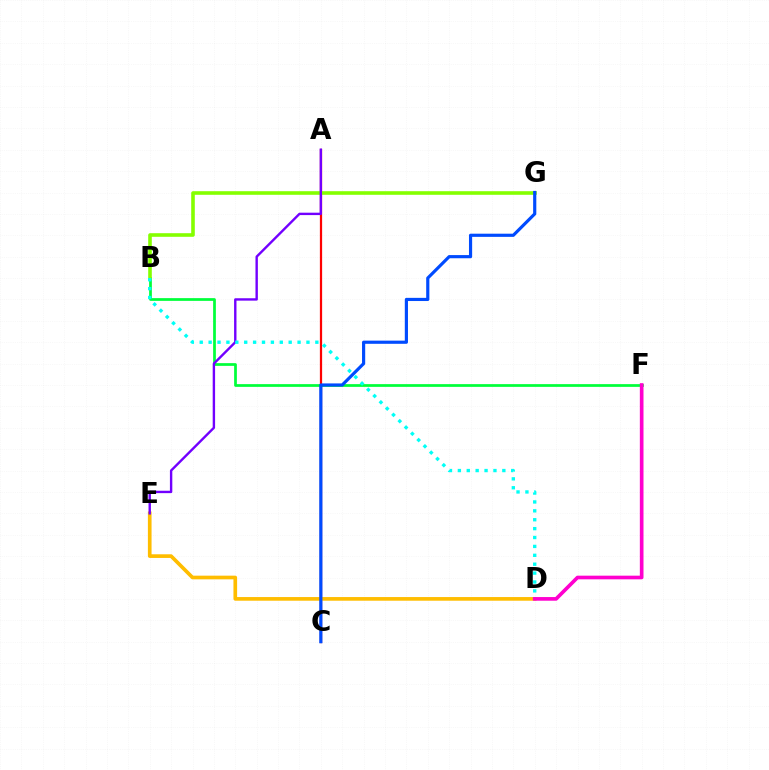{('B', 'F'): [{'color': '#00ff39', 'line_style': 'solid', 'thickness': 1.97}], ('A', 'C'): [{'color': '#ff0000', 'line_style': 'solid', 'thickness': 1.61}], ('D', 'E'): [{'color': '#ffbd00', 'line_style': 'solid', 'thickness': 2.64}], ('B', 'G'): [{'color': '#84ff00', 'line_style': 'solid', 'thickness': 2.59}], ('A', 'E'): [{'color': '#7200ff', 'line_style': 'solid', 'thickness': 1.72}], ('B', 'D'): [{'color': '#00fff6', 'line_style': 'dotted', 'thickness': 2.42}], ('D', 'F'): [{'color': '#ff00cf', 'line_style': 'solid', 'thickness': 2.63}], ('C', 'G'): [{'color': '#004bff', 'line_style': 'solid', 'thickness': 2.28}]}